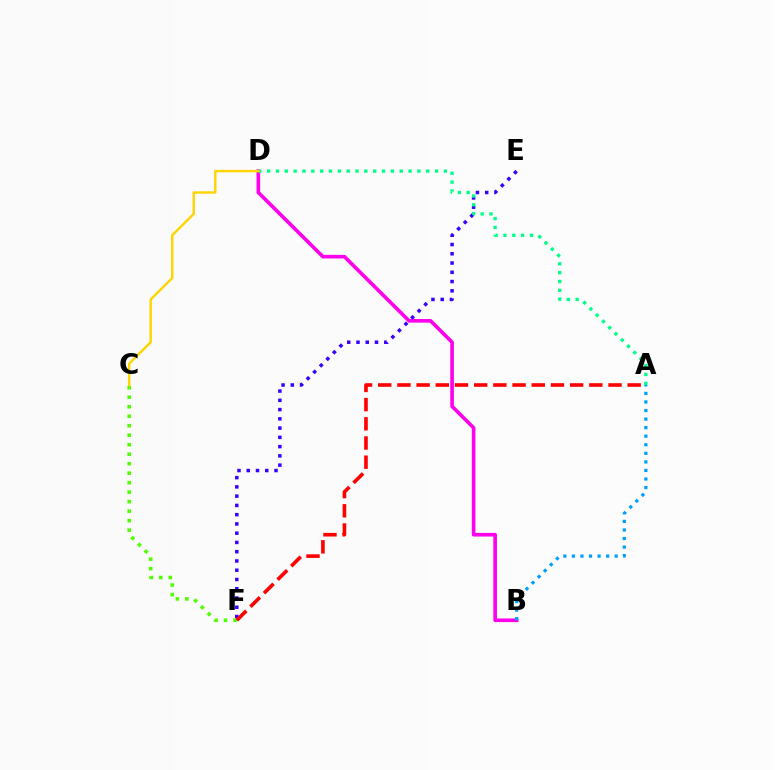{('B', 'D'): [{'color': '#ff00ed', 'line_style': 'solid', 'thickness': 2.61}], ('C', 'F'): [{'color': '#4fff00', 'line_style': 'dotted', 'thickness': 2.58}], ('A', 'B'): [{'color': '#009eff', 'line_style': 'dotted', 'thickness': 2.33}], ('E', 'F'): [{'color': '#3700ff', 'line_style': 'dotted', 'thickness': 2.52}], ('A', 'D'): [{'color': '#00ff86', 'line_style': 'dotted', 'thickness': 2.4}], ('A', 'F'): [{'color': '#ff0000', 'line_style': 'dashed', 'thickness': 2.61}], ('C', 'D'): [{'color': '#ffd500', 'line_style': 'solid', 'thickness': 1.74}]}